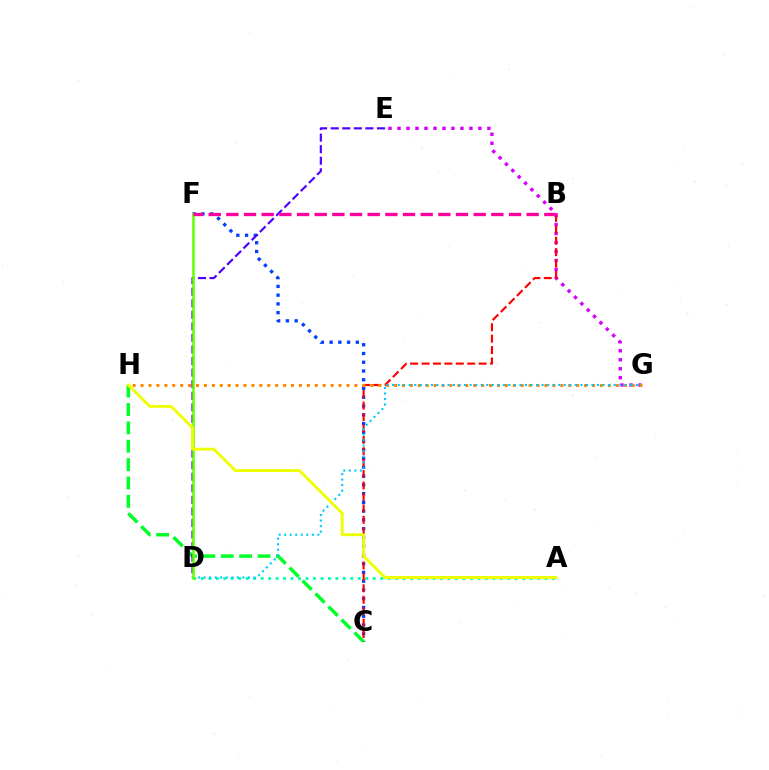{('C', 'F'): [{'color': '#003fff', 'line_style': 'dotted', 'thickness': 2.38}], ('E', 'G'): [{'color': '#d600ff', 'line_style': 'dotted', 'thickness': 2.44}], ('B', 'C'): [{'color': '#ff0000', 'line_style': 'dashed', 'thickness': 1.55}], ('G', 'H'): [{'color': '#ff8800', 'line_style': 'dotted', 'thickness': 2.15}], ('C', 'H'): [{'color': '#00ff27', 'line_style': 'dashed', 'thickness': 2.5}], ('A', 'D'): [{'color': '#00ffaf', 'line_style': 'dotted', 'thickness': 2.03}], ('D', 'E'): [{'color': '#4f00ff', 'line_style': 'dashed', 'thickness': 1.57}], ('D', 'G'): [{'color': '#00c7ff', 'line_style': 'dotted', 'thickness': 1.5}], ('D', 'F'): [{'color': '#66ff00', 'line_style': 'solid', 'thickness': 1.86}], ('A', 'H'): [{'color': '#eeff00', 'line_style': 'solid', 'thickness': 2.06}], ('B', 'F'): [{'color': '#ff00a0', 'line_style': 'dashed', 'thickness': 2.4}]}